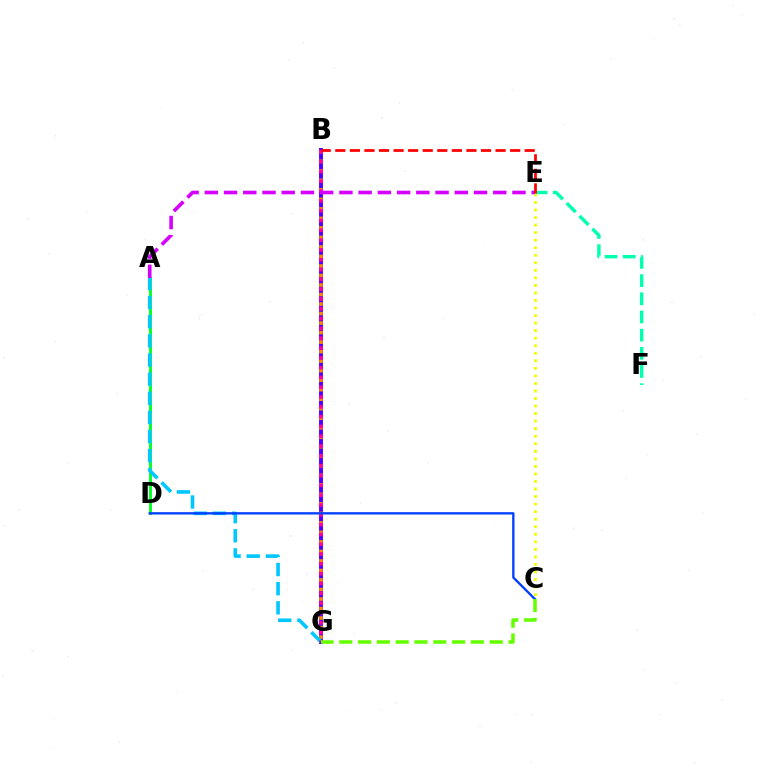{('A', 'D'): [{'color': '#00ff27', 'line_style': 'solid', 'thickness': 2.08}], ('E', 'F'): [{'color': '#00ffaf', 'line_style': 'dashed', 'thickness': 2.47}], ('B', 'G'): [{'color': '#4f00ff', 'line_style': 'solid', 'thickness': 2.81}, {'color': '#ff8800', 'line_style': 'dotted', 'thickness': 2.59}, {'color': '#ff00a0', 'line_style': 'dotted', 'thickness': 2.67}], ('A', 'G'): [{'color': '#00c7ff', 'line_style': 'dashed', 'thickness': 2.6}], ('C', 'E'): [{'color': '#eeff00', 'line_style': 'dotted', 'thickness': 2.05}], ('C', 'D'): [{'color': '#003fff', 'line_style': 'solid', 'thickness': 1.68}], ('A', 'E'): [{'color': '#d600ff', 'line_style': 'dashed', 'thickness': 2.61}], ('C', 'G'): [{'color': '#66ff00', 'line_style': 'dashed', 'thickness': 2.55}], ('B', 'E'): [{'color': '#ff0000', 'line_style': 'dashed', 'thickness': 1.98}]}